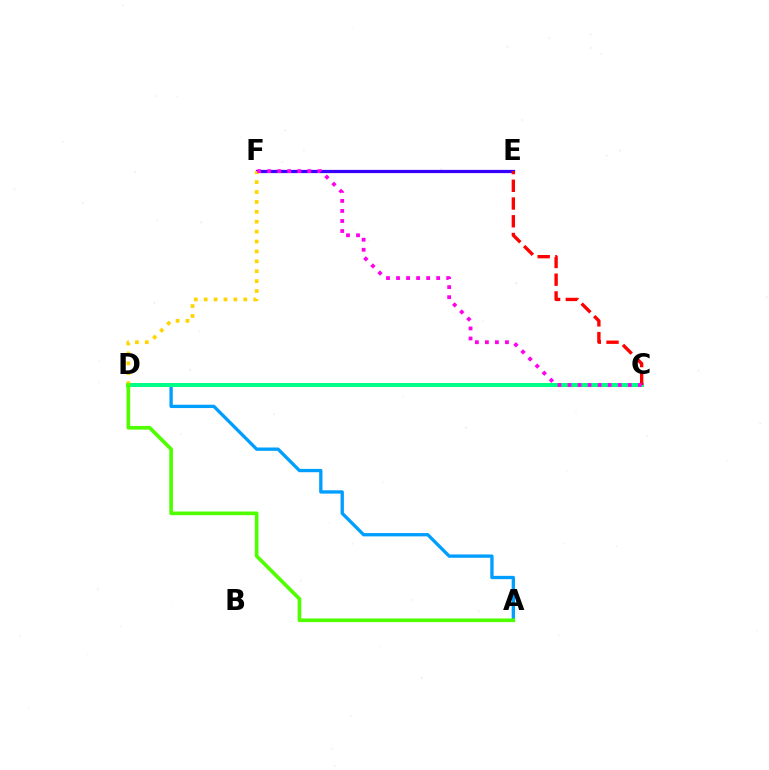{('A', 'D'): [{'color': '#009eff', 'line_style': 'solid', 'thickness': 2.39}, {'color': '#4fff00', 'line_style': 'solid', 'thickness': 2.63}], ('C', 'D'): [{'color': '#00ff86', 'line_style': 'solid', 'thickness': 2.87}], ('E', 'F'): [{'color': '#3700ff', 'line_style': 'solid', 'thickness': 2.32}], ('C', 'E'): [{'color': '#ff0000', 'line_style': 'dashed', 'thickness': 2.41}], ('D', 'F'): [{'color': '#ffd500', 'line_style': 'dotted', 'thickness': 2.69}], ('C', 'F'): [{'color': '#ff00ed', 'line_style': 'dotted', 'thickness': 2.73}]}